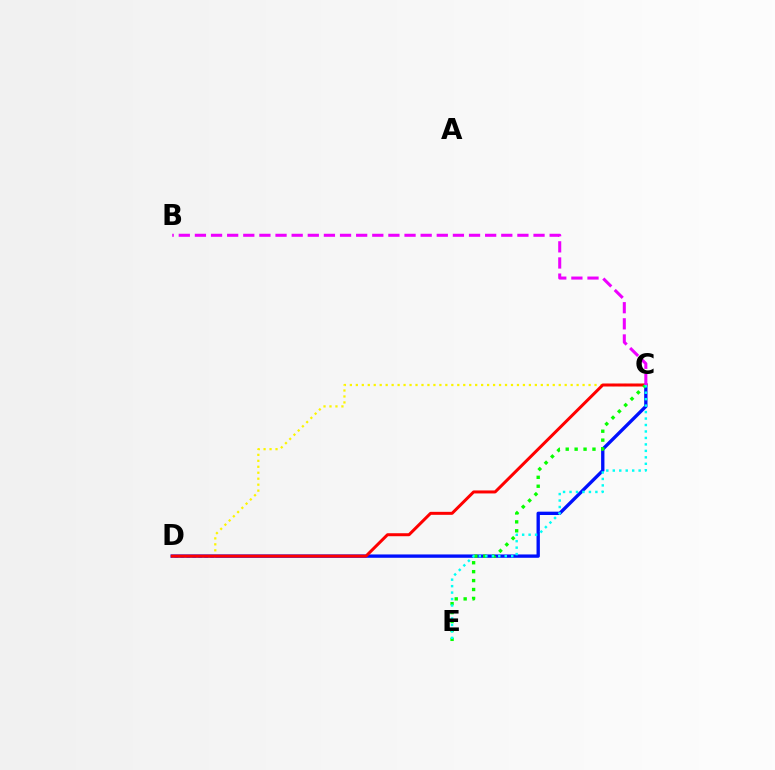{('C', 'D'): [{'color': '#0010ff', 'line_style': 'solid', 'thickness': 2.4}, {'color': '#fcf500', 'line_style': 'dotted', 'thickness': 1.62}, {'color': '#ff0000', 'line_style': 'solid', 'thickness': 2.16}], ('C', 'E'): [{'color': '#08ff00', 'line_style': 'dotted', 'thickness': 2.42}, {'color': '#00fff6', 'line_style': 'dotted', 'thickness': 1.76}], ('B', 'C'): [{'color': '#ee00ff', 'line_style': 'dashed', 'thickness': 2.19}]}